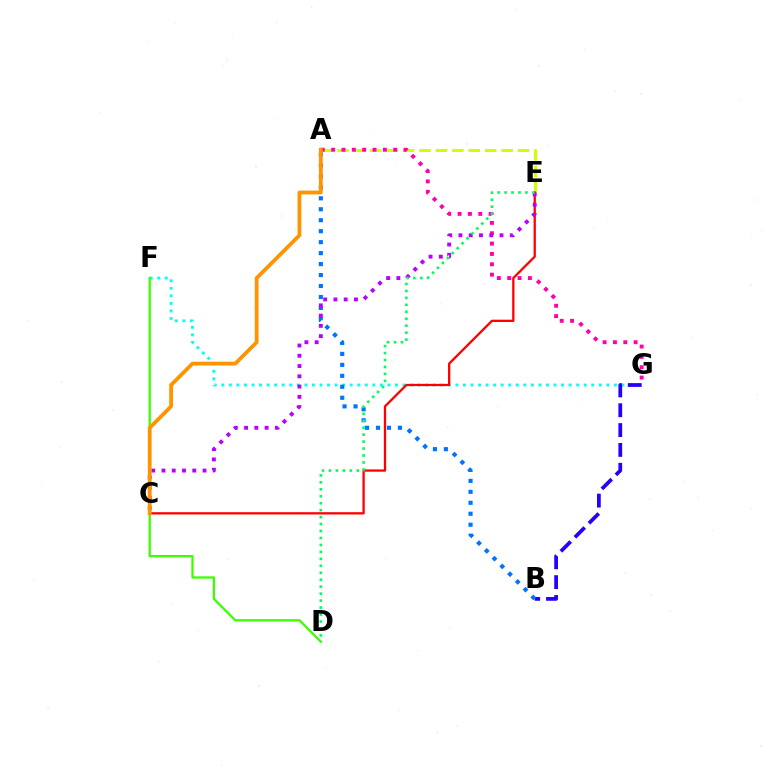{('F', 'G'): [{'color': '#00fff6', 'line_style': 'dotted', 'thickness': 2.05}], ('D', 'F'): [{'color': '#3dff00', 'line_style': 'solid', 'thickness': 1.64}], ('A', 'E'): [{'color': '#d1ff00', 'line_style': 'dashed', 'thickness': 2.23}], ('B', 'G'): [{'color': '#2500ff', 'line_style': 'dashed', 'thickness': 2.7}], ('A', 'B'): [{'color': '#0074ff', 'line_style': 'dotted', 'thickness': 2.98}], ('C', 'E'): [{'color': '#ff0000', 'line_style': 'solid', 'thickness': 1.65}, {'color': '#b900ff', 'line_style': 'dotted', 'thickness': 2.79}], ('A', 'G'): [{'color': '#ff00ac', 'line_style': 'dotted', 'thickness': 2.81}], ('D', 'E'): [{'color': '#00ff5c', 'line_style': 'dotted', 'thickness': 1.89}], ('A', 'C'): [{'color': '#ff9400', 'line_style': 'solid', 'thickness': 2.74}]}